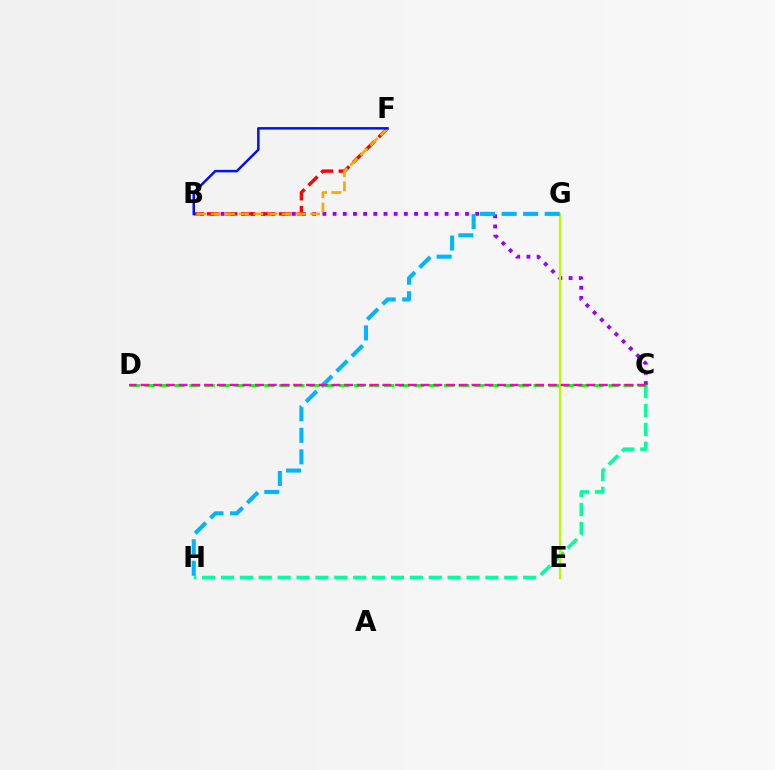{('C', 'H'): [{'color': '#00ff9d', 'line_style': 'dashed', 'thickness': 2.57}], ('B', 'C'): [{'color': '#9b00ff', 'line_style': 'dotted', 'thickness': 2.77}], ('B', 'F'): [{'color': '#ff0000', 'line_style': 'dashed', 'thickness': 2.44}, {'color': '#ffa500', 'line_style': 'dashed', 'thickness': 1.93}, {'color': '#0010ff', 'line_style': 'solid', 'thickness': 1.8}], ('E', 'G'): [{'color': '#b3ff00', 'line_style': 'solid', 'thickness': 1.61}], ('G', 'H'): [{'color': '#00b5ff', 'line_style': 'dashed', 'thickness': 2.93}], ('C', 'D'): [{'color': '#08ff00', 'line_style': 'dashed', 'thickness': 2.03}, {'color': '#ff00bd', 'line_style': 'dashed', 'thickness': 1.73}]}